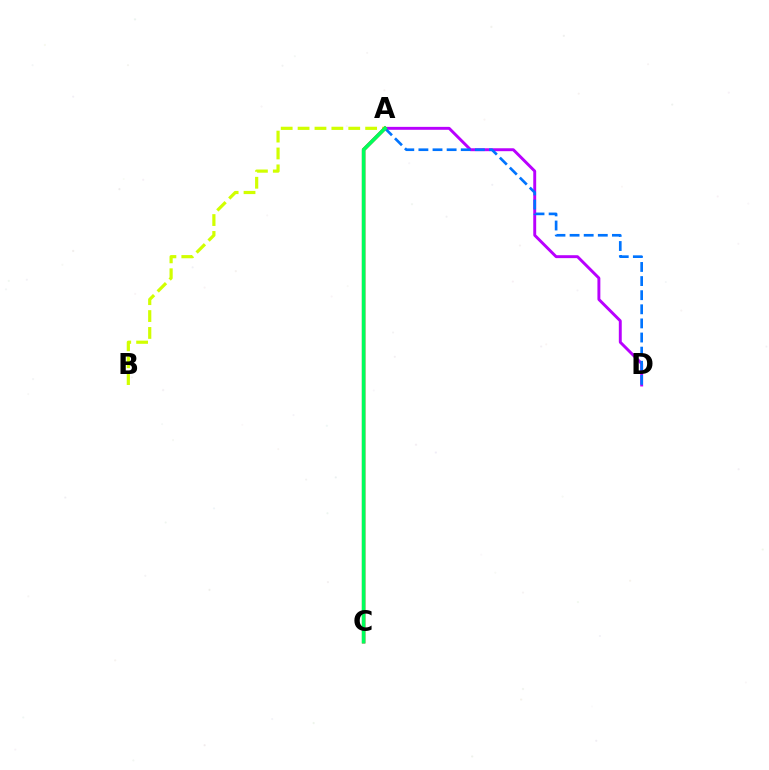{('A', 'D'): [{'color': '#b900ff', 'line_style': 'solid', 'thickness': 2.1}, {'color': '#0074ff', 'line_style': 'dashed', 'thickness': 1.92}], ('A', 'B'): [{'color': '#d1ff00', 'line_style': 'dashed', 'thickness': 2.29}], ('A', 'C'): [{'color': '#ff0000', 'line_style': 'solid', 'thickness': 2.45}, {'color': '#00ff5c', 'line_style': 'solid', 'thickness': 2.6}]}